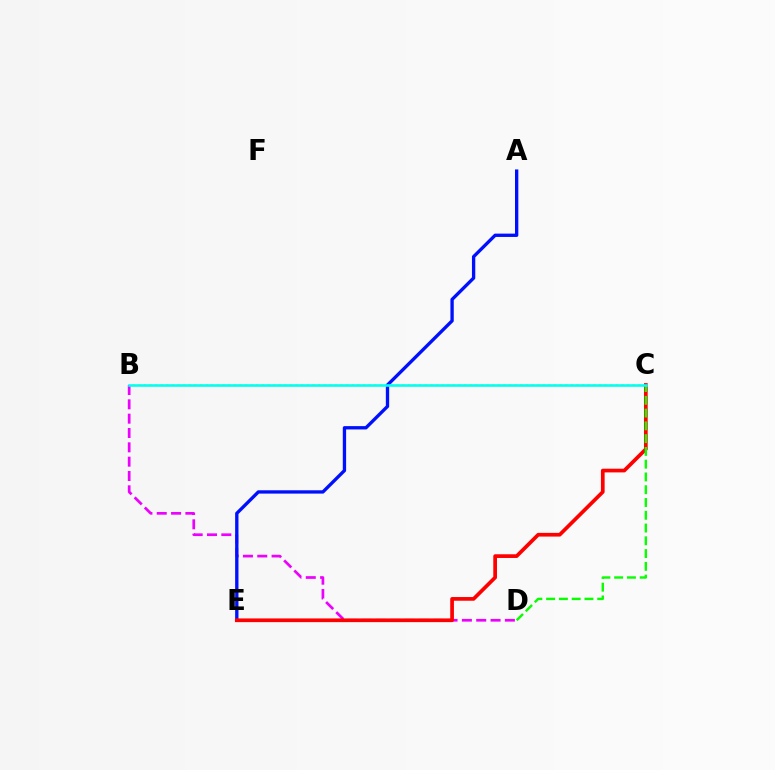{('B', 'D'): [{'color': '#ee00ff', 'line_style': 'dashed', 'thickness': 1.95}], ('B', 'C'): [{'color': '#fcf500', 'line_style': 'dotted', 'thickness': 1.53}, {'color': '#00fff6', 'line_style': 'solid', 'thickness': 1.87}], ('A', 'E'): [{'color': '#0010ff', 'line_style': 'solid', 'thickness': 2.4}], ('C', 'E'): [{'color': '#ff0000', 'line_style': 'solid', 'thickness': 2.67}], ('C', 'D'): [{'color': '#08ff00', 'line_style': 'dashed', 'thickness': 1.74}]}